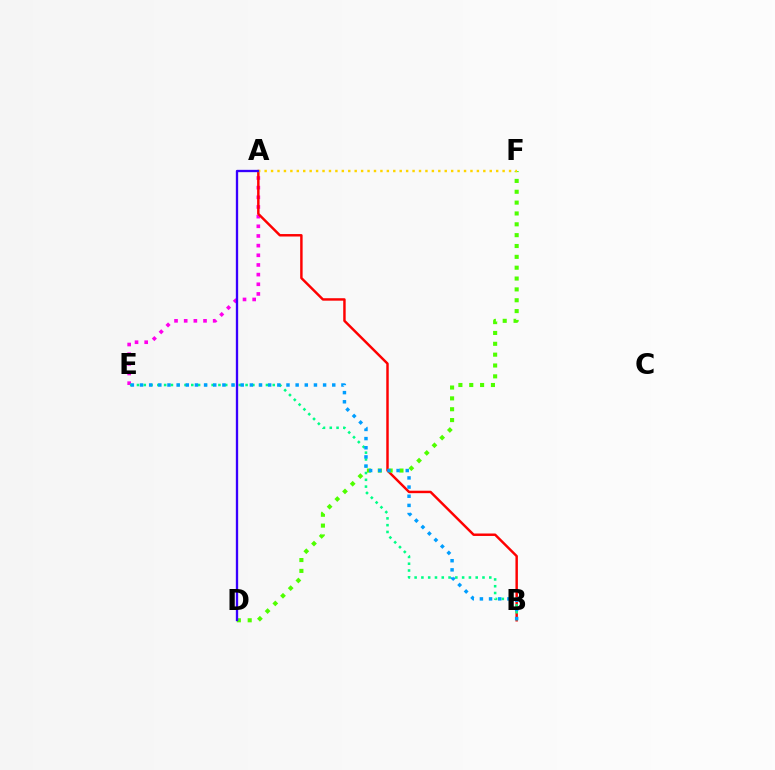{('A', 'E'): [{'color': '#ff00ed', 'line_style': 'dotted', 'thickness': 2.63}], ('A', 'B'): [{'color': '#ff0000', 'line_style': 'solid', 'thickness': 1.77}], ('B', 'E'): [{'color': '#00ff86', 'line_style': 'dotted', 'thickness': 1.84}, {'color': '#009eff', 'line_style': 'dotted', 'thickness': 2.49}], ('D', 'F'): [{'color': '#4fff00', 'line_style': 'dotted', 'thickness': 2.95}], ('A', 'F'): [{'color': '#ffd500', 'line_style': 'dotted', 'thickness': 1.75}], ('A', 'D'): [{'color': '#3700ff', 'line_style': 'solid', 'thickness': 1.68}]}